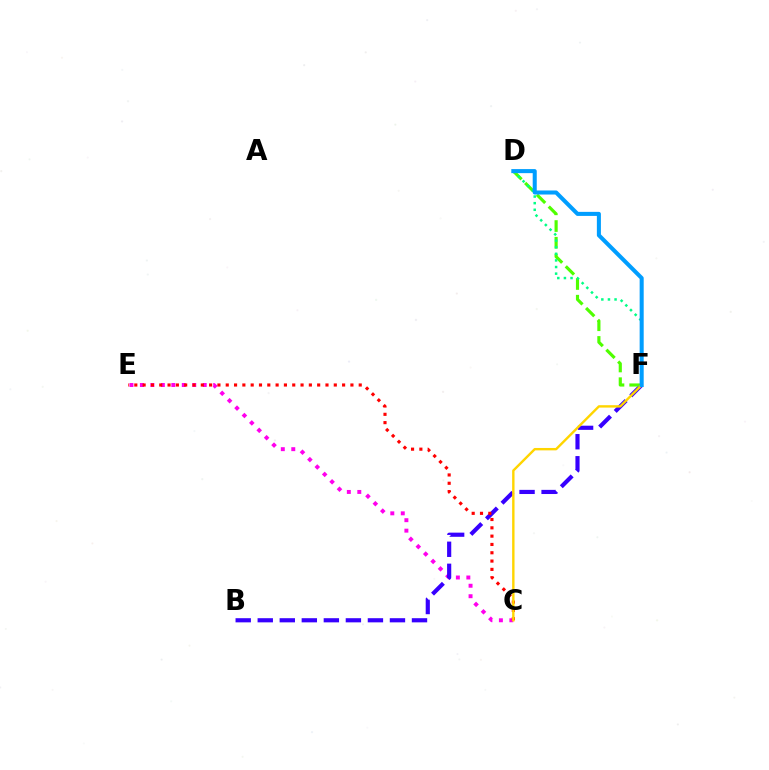{('C', 'E'): [{'color': '#ff00ed', 'line_style': 'dotted', 'thickness': 2.84}, {'color': '#ff0000', 'line_style': 'dotted', 'thickness': 2.26}], ('B', 'F'): [{'color': '#3700ff', 'line_style': 'dashed', 'thickness': 2.99}], ('D', 'F'): [{'color': '#4fff00', 'line_style': 'dashed', 'thickness': 2.27}, {'color': '#00ff86', 'line_style': 'dotted', 'thickness': 1.8}, {'color': '#009eff', 'line_style': 'solid', 'thickness': 2.91}], ('C', 'F'): [{'color': '#ffd500', 'line_style': 'solid', 'thickness': 1.72}]}